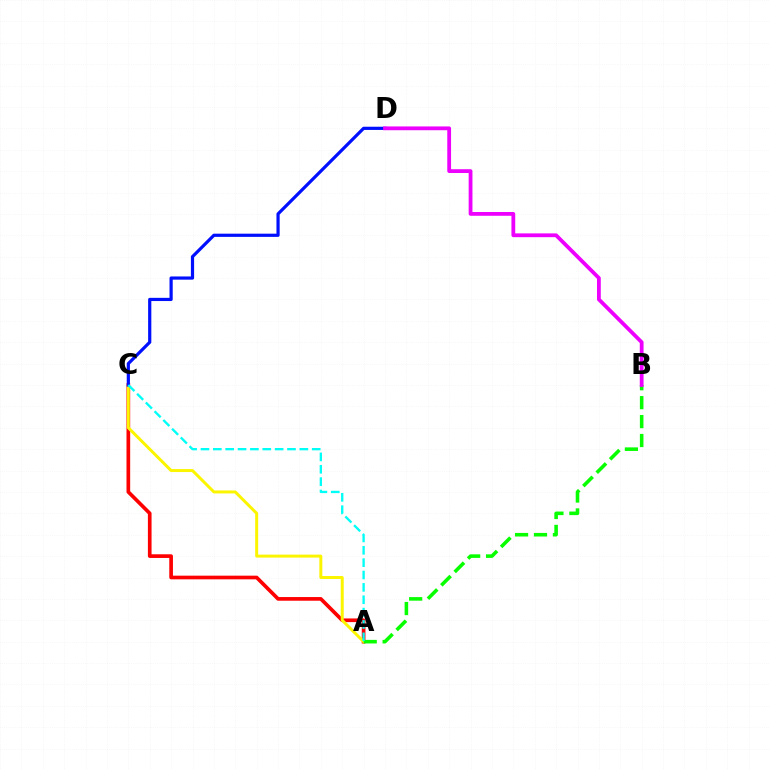{('A', 'C'): [{'color': '#ff0000', 'line_style': 'solid', 'thickness': 2.65}, {'color': '#fcf500', 'line_style': 'solid', 'thickness': 2.15}, {'color': '#00fff6', 'line_style': 'dashed', 'thickness': 1.68}], ('C', 'D'): [{'color': '#0010ff', 'line_style': 'solid', 'thickness': 2.3}], ('A', 'B'): [{'color': '#08ff00', 'line_style': 'dashed', 'thickness': 2.57}], ('B', 'D'): [{'color': '#ee00ff', 'line_style': 'solid', 'thickness': 2.73}]}